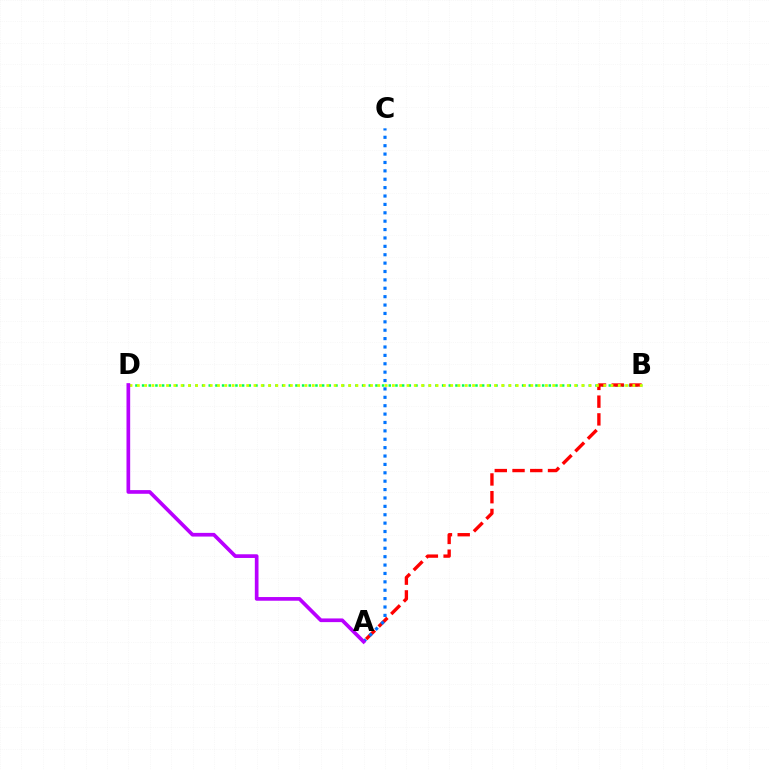{('B', 'D'): [{'color': '#00ff5c', 'line_style': 'dotted', 'thickness': 1.81}, {'color': '#d1ff00', 'line_style': 'dotted', 'thickness': 1.98}], ('A', 'B'): [{'color': '#ff0000', 'line_style': 'dashed', 'thickness': 2.41}], ('A', 'C'): [{'color': '#0074ff', 'line_style': 'dotted', 'thickness': 2.28}], ('A', 'D'): [{'color': '#b900ff', 'line_style': 'solid', 'thickness': 2.65}]}